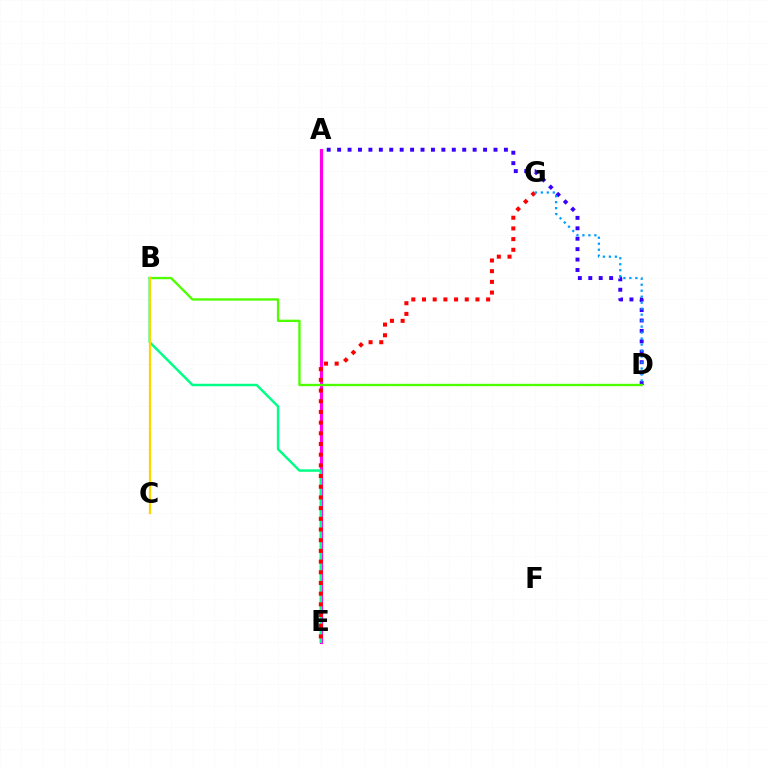{('A', 'E'): [{'color': '#ff00ed', 'line_style': 'solid', 'thickness': 2.3}], ('A', 'D'): [{'color': '#3700ff', 'line_style': 'dotted', 'thickness': 2.83}], ('B', 'D'): [{'color': '#4fff00', 'line_style': 'solid', 'thickness': 1.69}], ('B', 'E'): [{'color': '#00ff86', 'line_style': 'solid', 'thickness': 1.77}], ('B', 'C'): [{'color': '#ffd500', 'line_style': 'solid', 'thickness': 1.65}], ('E', 'G'): [{'color': '#ff0000', 'line_style': 'dotted', 'thickness': 2.9}], ('D', 'G'): [{'color': '#009eff', 'line_style': 'dotted', 'thickness': 1.63}]}